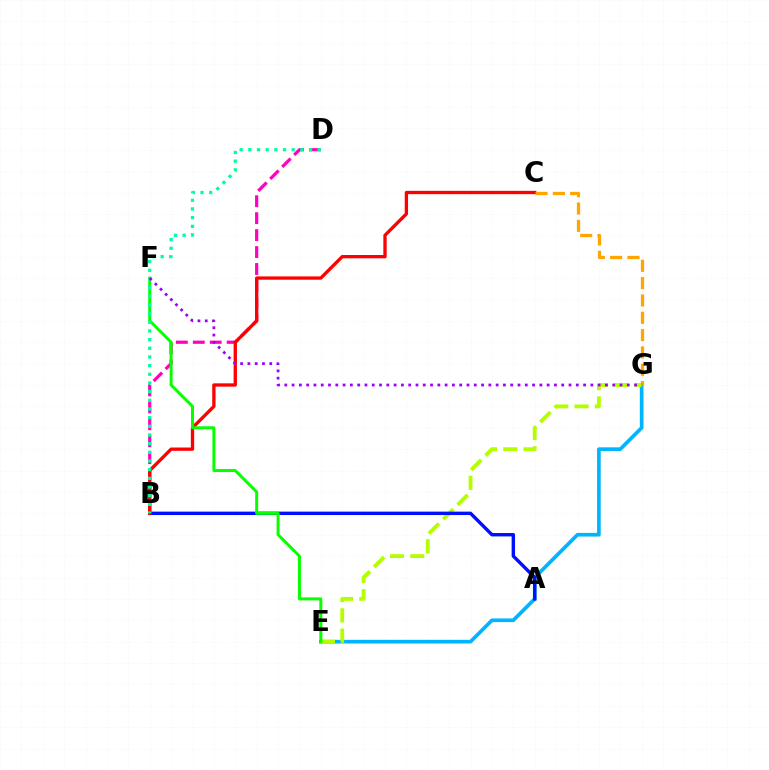{('E', 'G'): [{'color': '#00b5ff', 'line_style': 'solid', 'thickness': 2.65}, {'color': '#b3ff00', 'line_style': 'dashed', 'thickness': 2.76}], ('B', 'D'): [{'color': '#ff00bd', 'line_style': 'dashed', 'thickness': 2.3}, {'color': '#00ff9d', 'line_style': 'dotted', 'thickness': 2.36}], ('A', 'B'): [{'color': '#0010ff', 'line_style': 'solid', 'thickness': 2.45}], ('B', 'C'): [{'color': '#ff0000', 'line_style': 'solid', 'thickness': 2.39}], ('E', 'F'): [{'color': '#08ff00', 'line_style': 'solid', 'thickness': 2.15}], ('C', 'G'): [{'color': '#ffa500', 'line_style': 'dashed', 'thickness': 2.35}], ('F', 'G'): [{'color': '#9b00ff', 'line_style': 'dotted', 'thickness': 1.98}]}